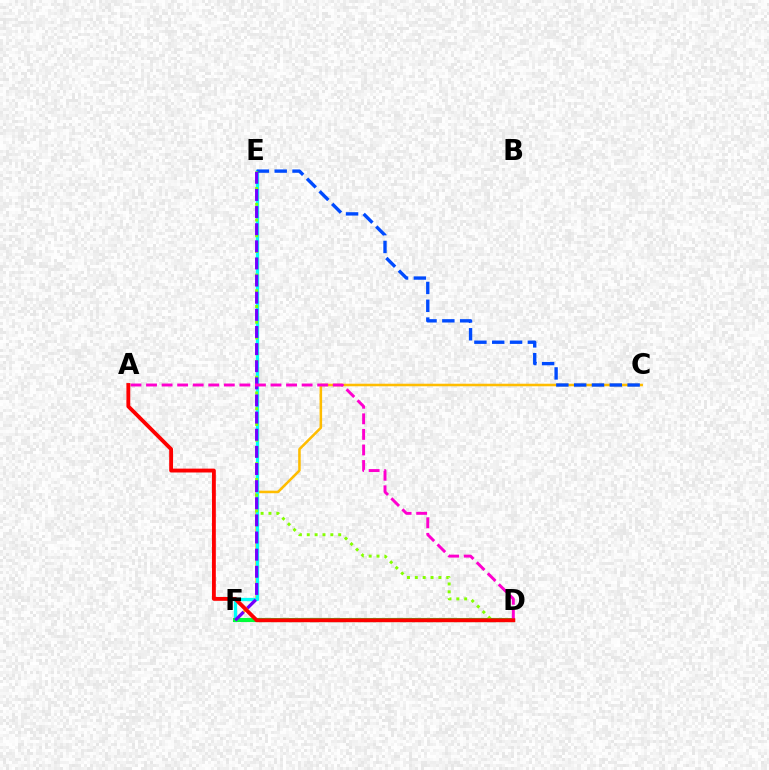{('C', 'F'): [{'color': '#ffbd00', 'line_style': 'solid', 'thickness': 1.84}], ('E', 'F'): [{'color': '#00fff6', 'line_style': 'solid', 'thickness': 2.36}, {'color': '#7200ff', 'line_style': 'dashed', 'thickness': 2.33}], ('D', 'F'): [{'color': '#00ff39', 'line_style': 'solid', 'thickness': 2.96}], ('C', 'E'): [{'color': '#004bff', 'line_style': 'dashed', 'thickness': 2.42}], ('D', 'E'): [{'color': '#84ff00', 'line_style': 'dotted', 'thickness': 2.14}], ('A', 'D'): [{'color': '#ff00cf', 'line_style': 'dashed', 'thickness': 2.11}, {'color': '#ff0000', 'line_style': 'solid', 'thickness': 2.78}]}